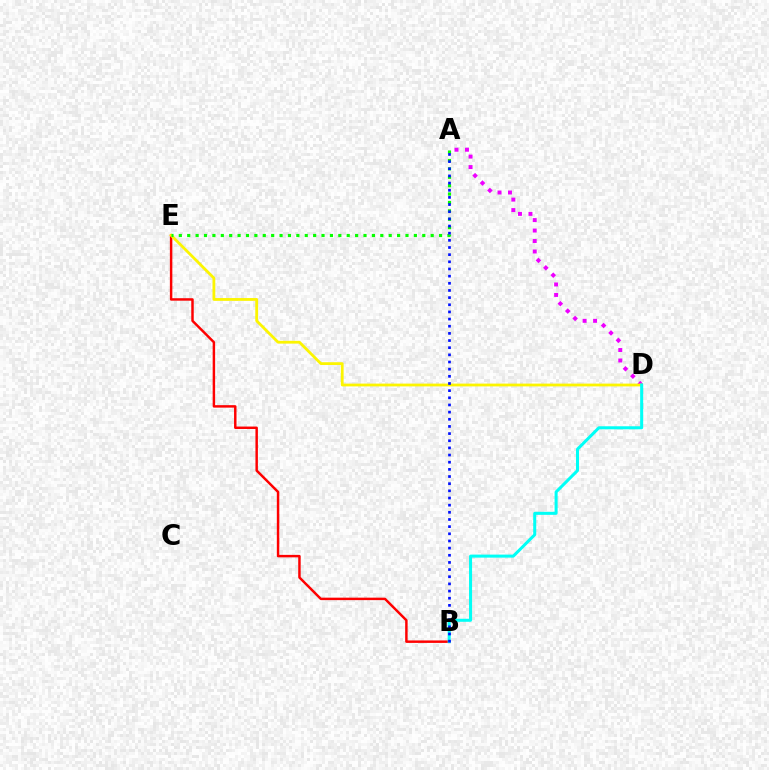{('B', 'E'): [{'color': '#ff0000', 'line_style': 'solid', 'thickness': 1.77}], ('A', 'D'): [{'color': '#ee00ff', 'line_style': 'dotted', 'thickness': 2.84}], ('D', 'E'): [{'color': '#fcf500', 'line_style': 'solid', 'thickness': 2.01}], ('B', 'D'): [{'color': '#00fff6', 'line_style': 'solid', 'thickness': 2.18}], ('A', 'E'): [{'color': '#08ff00', 'line_style': 'dotted', 'thickness': 2.28}], ('A', 'B'): [{'color': '#0010ff', 'line_style': 'dotted', 'thickness': 1.94}]}